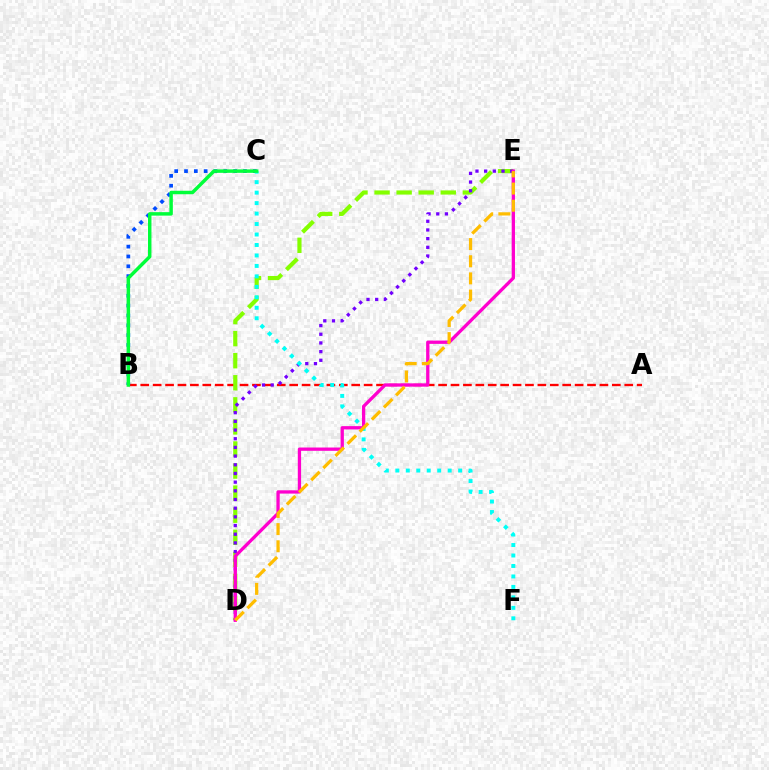{('A', 'B'): [{'color': '#ff0000', 'line_style': 'dashed', 'thickness': 1.69}], ('B', 'C'): [{'color': '#004bff', 'line_style': 'dotted', 'thickness': 2.67}, {'color': '#00ff39', 'line_style': 'solid', 'thickness': 2.49}], ('D', 'E'): [{'color': '#84ff00', 'line_style': 'dashed', 'thickness': 3.0}, {'color': '#7200ff', 'line_style': 'dotted', 'thickness': 2.36}, {'color': '#ff00cf', 'line_style': 'solid', 'thickness': 2.37}, {'color': '#ffbd00', 'line_style': 'dashed', 'thickness': 2.33}], ('C', 'F'): [{'color': '#00fff6', 'line_style': 'dotted', 'thickness': 2.84}]}